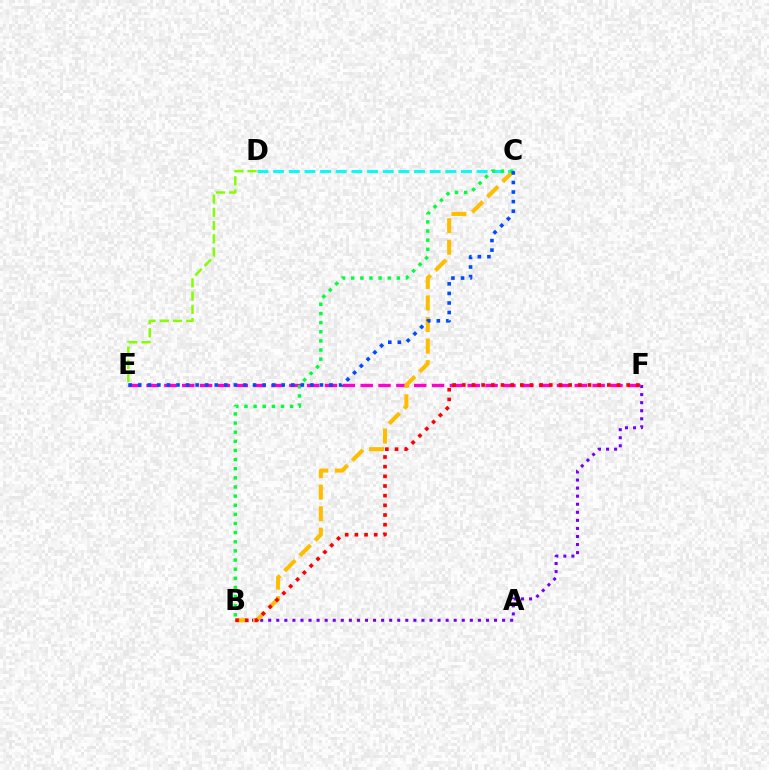{('B', 'F'): [{'color': '#7200ff', 'line_style': 'dotted', 'thickness': 2.19}, {'color': '#ff0000', 'line_style': 'dotted', 'thickness': 2.63}], ('E', 'F'): [{'color': '#ff00cf', 'line_style': 'dashed', 'thickness': 2.42}], ('B', 'C'): [{'color': '#ffbd00', 'line_style': 'dashed', 'thickness': 2.93}, {'color': '#00ff39', 'line_style': 'dotted', 'thickness': 2.48}], ('C', 'D'): [{'color': '#00fff6', 'line_style': 'dashed', 'thickness': 2.13}], ('C', 'E'): [{'color': '#004bff', 'line_style': 'dotted', 'thickness': 2.6}], ('D', 'E'): [{'color': '#84ff00', 'line_style': 'dashed', 'thickness': 1.8}]}